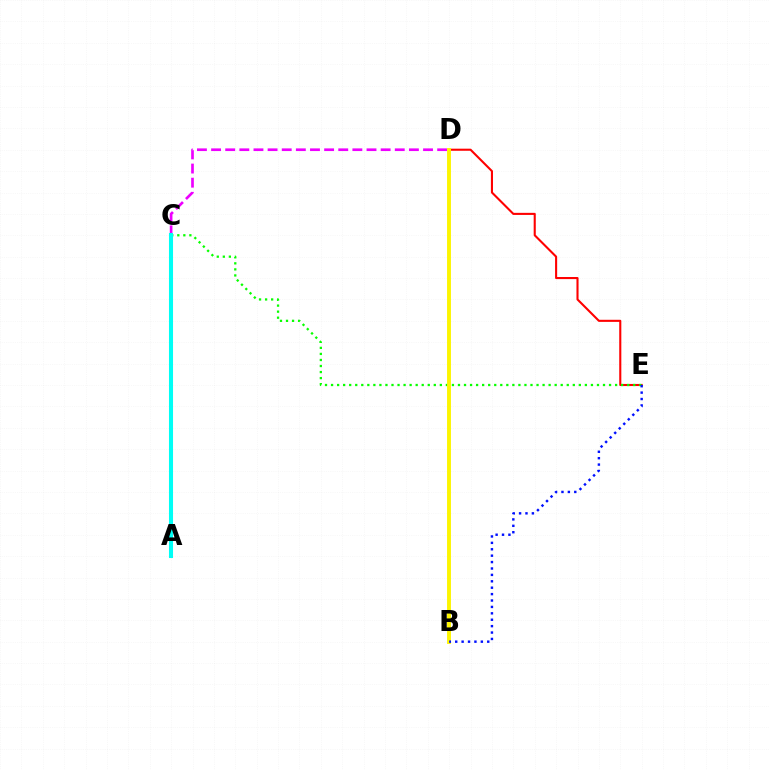{('C', 'D'): [{'color': '#ee00ff', 'line_style': 'dashed', 'thickness': 1.92}], ('D', 'E'): [{'color': '#ff0000', 'line_style': 'solid', 'thickness': 1.51}], ('C', 'E'): [{'color': '#08ff00', 'line_style': 'dotted', 'thickness': 1.64}], ('A', 'C'): [{'color': '#00fff6', 'line_style': 'solid', 'thickness': 2.93}], ('B', 'D'): [{'color': '#fcf500', 'line_style': 'solid', 'thickness': 2.81}], ('B', 'E'): [{'color': '#0010ff', 'line_style': 'dotted', 'thickness': 1.74}]}